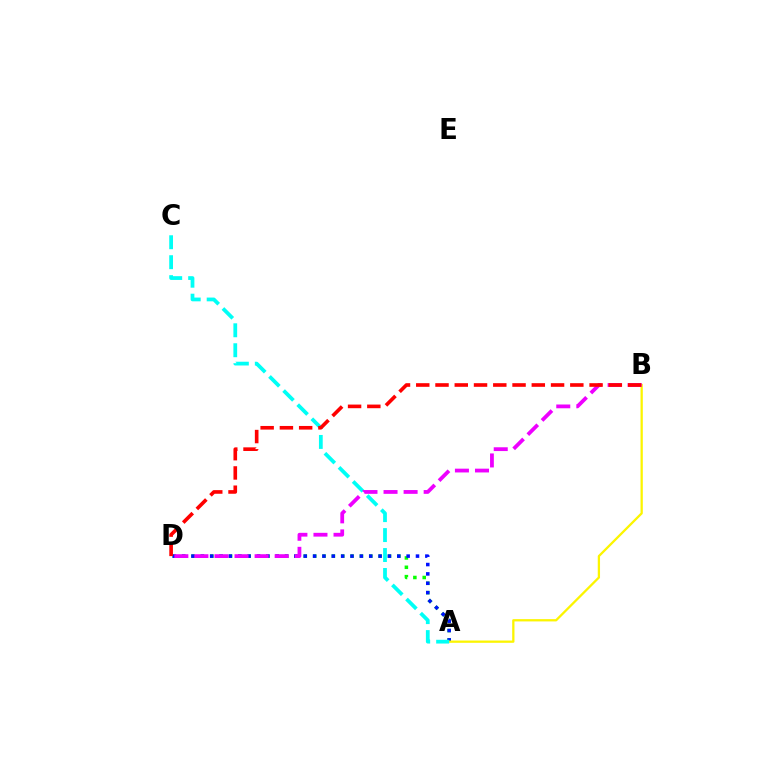{('A', 'D'): [{'color': '#08ff00', 'line_style': 'dotted', 'thickness': 2.54}, {'color': '#0010ff', 'line_style': 'dotted', 'thickness': 2.54}], ('A', 'B'): [{'color': '#fcf500', 'line_style': 'solid', 'thickness': 1.64}], ('A', 'C'): [{'color': '#00fff6', 'line_style': 'dashed', 'thickness': 2.71}], ('B', 'D'): [{'color': '#ee00ff', 'line_style': 'dashed', 'thickness': 2.73}, {'color': '#ff0000', 'line_style': 'dashed', 'thickness': 2.62}]}